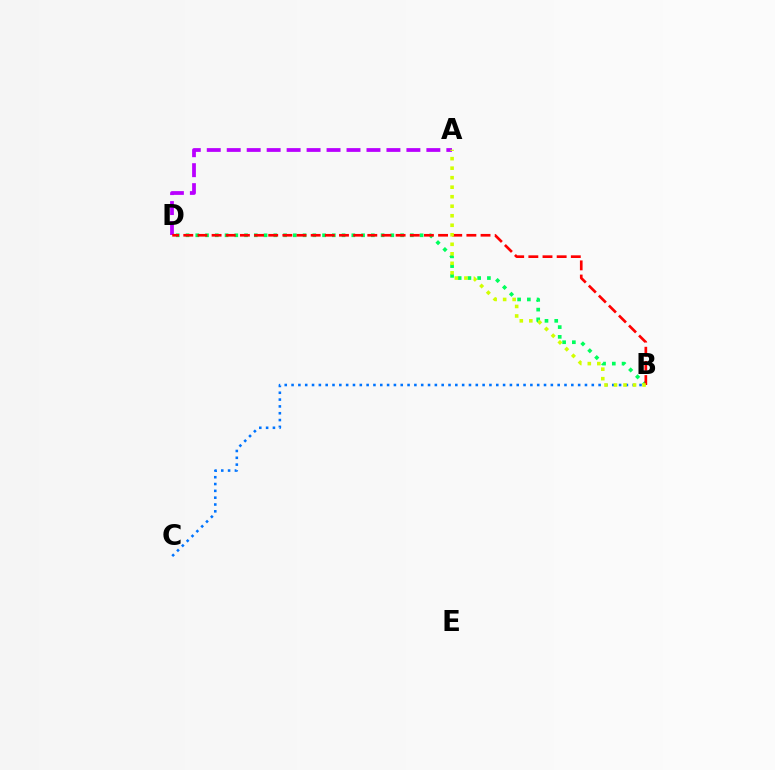{('A', 'D'): [{'color': '#b900ff', 'line_style': 'dashed', 'thickness': 2.71}], ('B', 'D'): [{'color': '#00ff5c', 'line_style': 'dotted', 'thickness': 2.65}, {'color': '#ff0000', 'line_style': 'dashed', 'thickness': 1.92}], ('B', 'C'): [{'color': '#0074ff', 'line_style': 'dotted', 'thickness': 1.85}], ('A', 'B'): [{'color': '#d1ff00', 'line_style': 'dotted', 'thickness': 2.59}]}